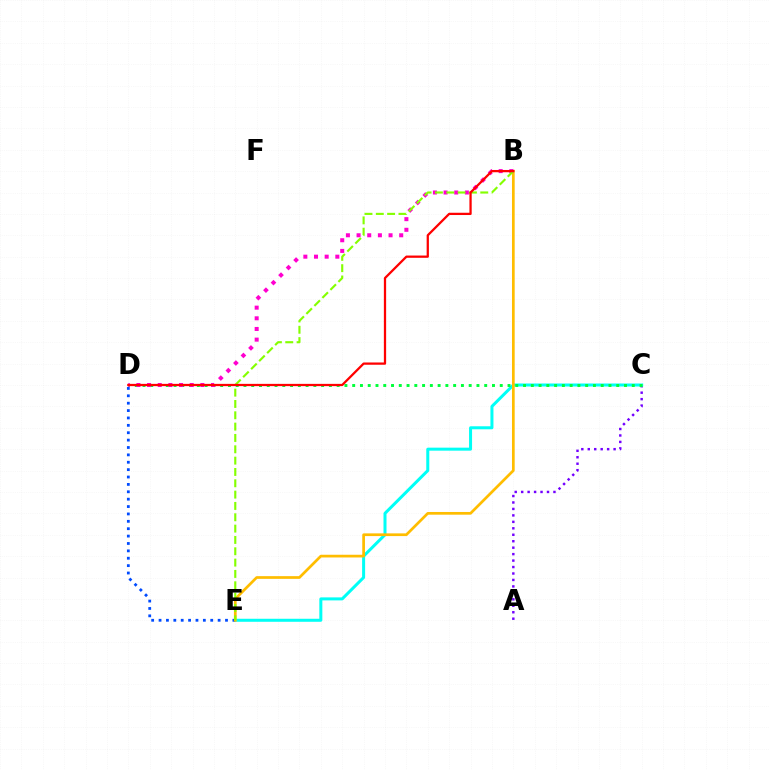{('A', 'C'): [{'color': '#7200ff', 'line_style': 'dotted', 'thickness': 1.75}], ('C', 'E'): [{'color': '#00fff6', 'line_style': 'solid', 'thickness': 2.17}], ('C', 'D'): [{'color': '#00ff39', 'line_style': 'dotted', 'thickness': 2.11}], ('D', 'E'): [{'color': '#004bff', 'line_style': 'dotted', 'thickness': 2.01}], ('B', 'E'): [{'color': '#ffbd00', 'line_style': 'solid', 'thickness': 1.95}, {'color': '#84ff00', 'line_style': 'dashed', 'thickness': 1.54}], ('B', 'D'): [{'color': '#ff00cf', 'line_style': 'dotted', 'thickness': 2.9}, {'color': '#ff0000', 'line_style': 'solid', 'thickness': 1.63}]}